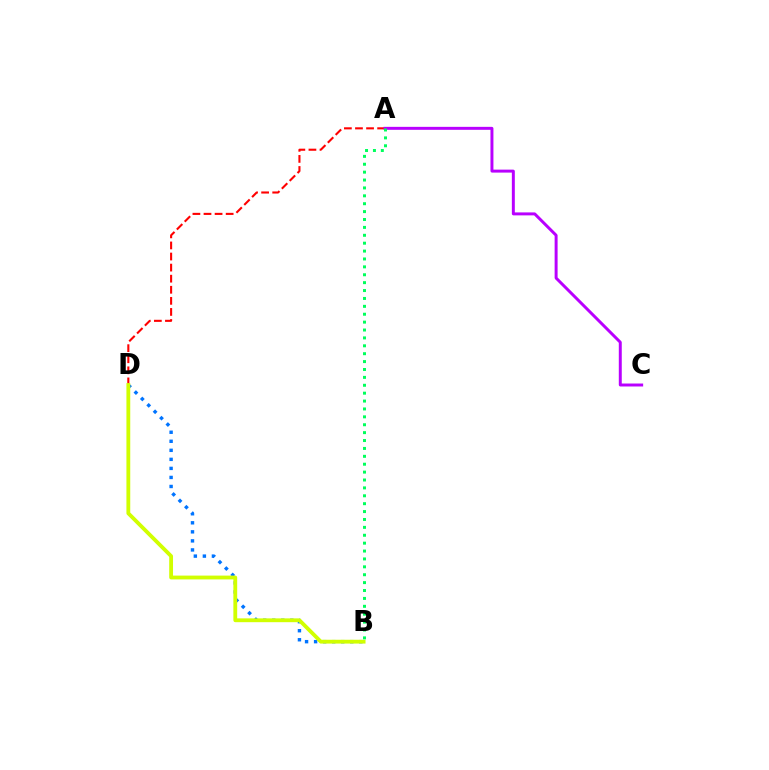{('B', 'D'): [{'color': '#0074ff', 'line_style': 'dotted', 'thickness': 2.46}, {'color': '#d1ff00', 'line_style': 'solid', 'thickness': 2.75}], ('A', 'D'): [{'color': '#ff0000', 'line_style': 'dashed', 'thickness': 1.51}], ('A', 'C'): [{'color': '#b900ff', 'line_style': 'solid', 'thickness': 2.13}], ('A', 'B'): [{'color': '#00ff5c', 'line_style': 'dotted', 'thickness': 2.14}]}